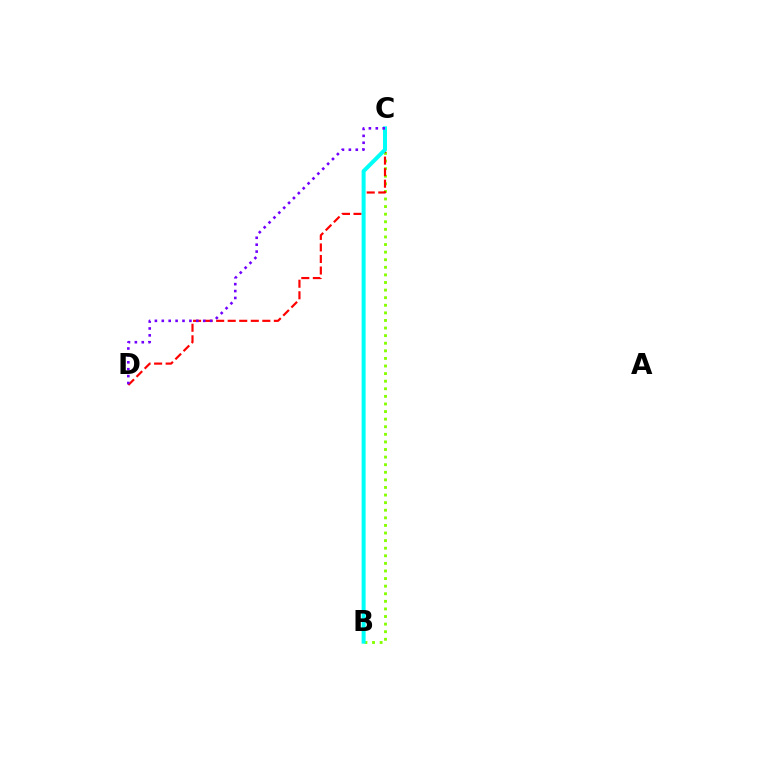{('B', 'C'): [{'color': '#84ff00', 'line_style': 'dotted', 'thickness': 2.06}, {'color': '#00fff6', 'line_style': 'solid', 'thickness': 2.88}], ('C', 'D'): [{'color': '#ff0000', 'line_style': 'dashed', 'thickness': 1.57}, {'color': '#7200ff', 'line_style': 'dotted', 'thickness': 1.88}]}